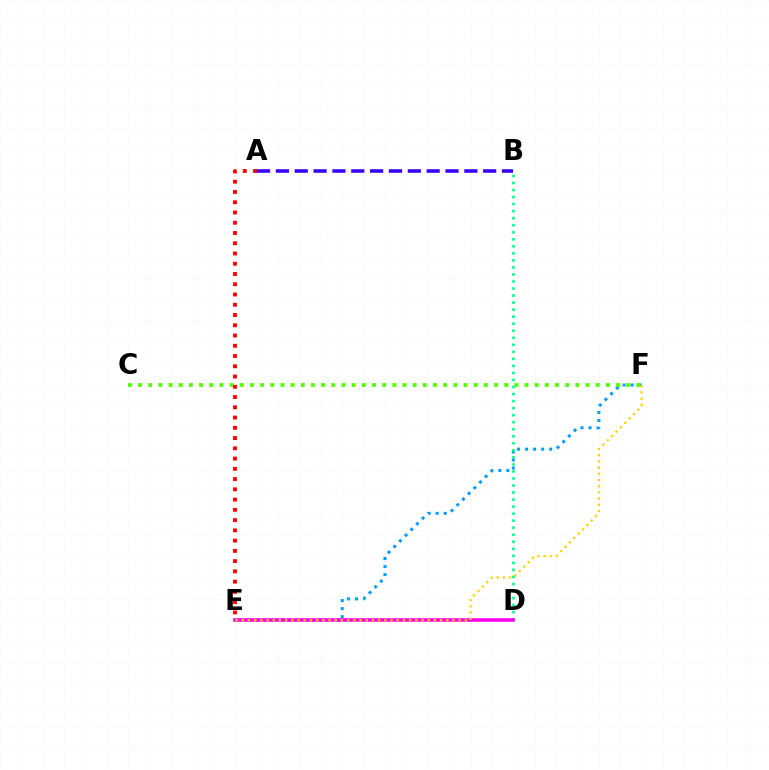{('E', 'F'): [{'color': '#009eff', 'line_style': 'dotted', 'thickness': 2.18}, {'color': '#ffd500', 'line_style': 'dotted', 'thickness': 1.68}], ('C', 'F'): [{'color': '#4fff00', 'line_style': 'dotted', 'thickness': 2.76}], ('A', 'E'): [{'color': '#ff0000', 'line_style': 'dotted', 'thickness': 2.79}], ('A', 'B'): [{'color': '#3700ff', 'line_style': 'dashed', 'thickness': 2.56}], ('B', 'D'): [{'color': '#00ff86', 'line_style': 'dotted', 'thickness': 1.91}], ('D', 'E'): [{'color': '#ff00ed', 'line_style': 'solid', 'thickness': 2.58}]}